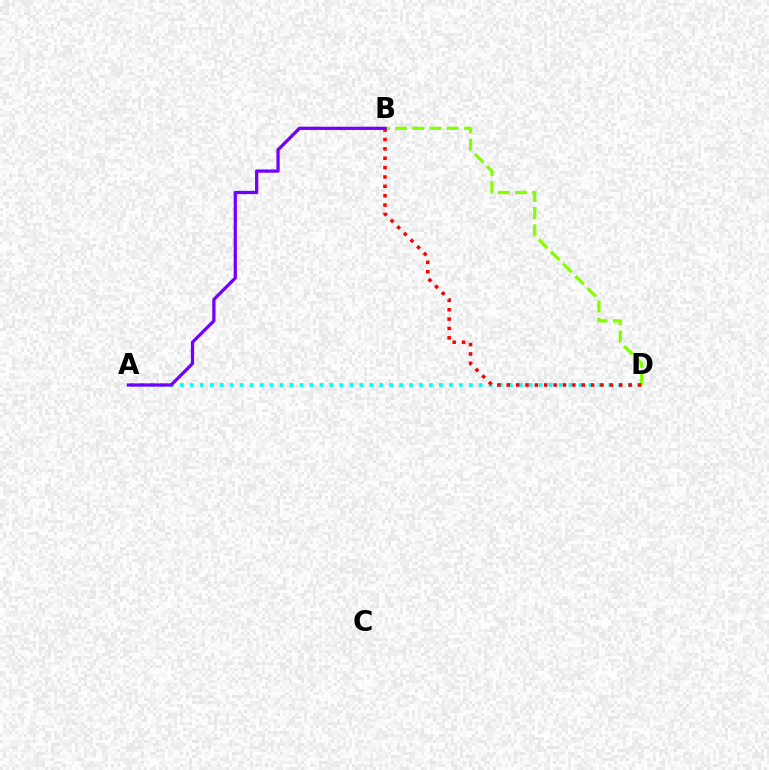{('B', 'D'): [{'color': '#84ff00', 'line_style': 'dashed', 'thickness': 2.33}, {'color': '#ff0000', 'line_style': 'dotted', 'thickness': 2.55}], ('A', 'D'): [{'color': '#00fff6', 'line_style': 'dotted', 'thickness': 2.71}], ('A', 'B'): [{'color': '#7200ff', 'line_style': 'solid', 'thickness': 2.34}]}